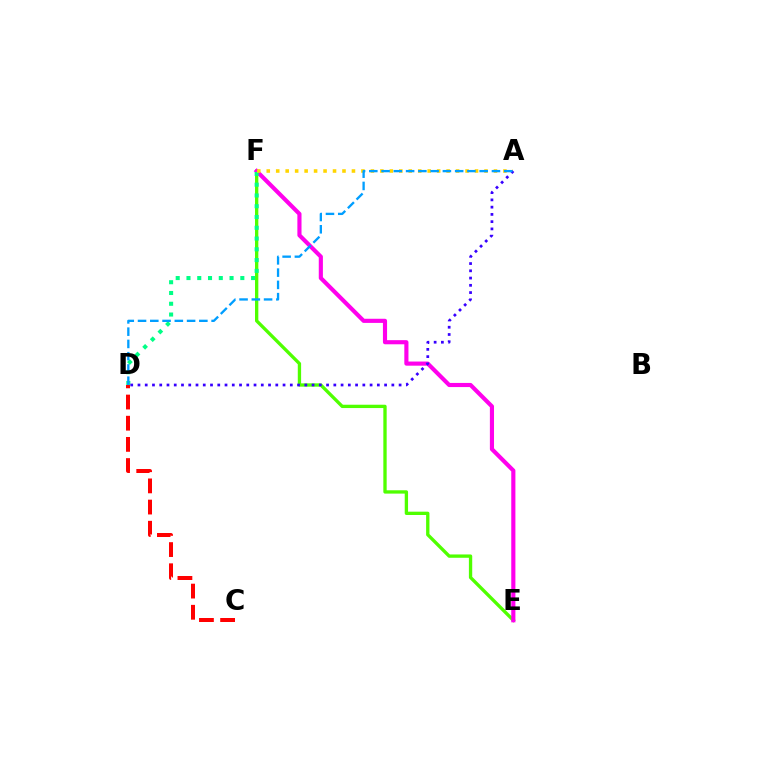{('E', 'F'): [{'color': '#4fff00', 'line_style': 'solid', 'thickness': 2.39}, {'color': '#ff00ed', 'line_style': 'solid', 'thickness': 2.98}], ('D', 'F'): [{'color': '#00ff86', 'line_style': 'dotted', 'thickness': 2.93}], ('A', 'F'): [{'color': '#ffd500', 'line_style': 'dotted', 'thickness': 2.57}], ('C', 'D'): [{'color': '#ff0000', 'line_style': 'dashed', 'thickness': 2.88}], ('A', 'D'): [{'color': '#3700ff', 'line_style': 'dotted', 'thickness': 1.97}, {'color': '#009eff', 'line_style': 'dashed', 'thickness': 1.67}]}